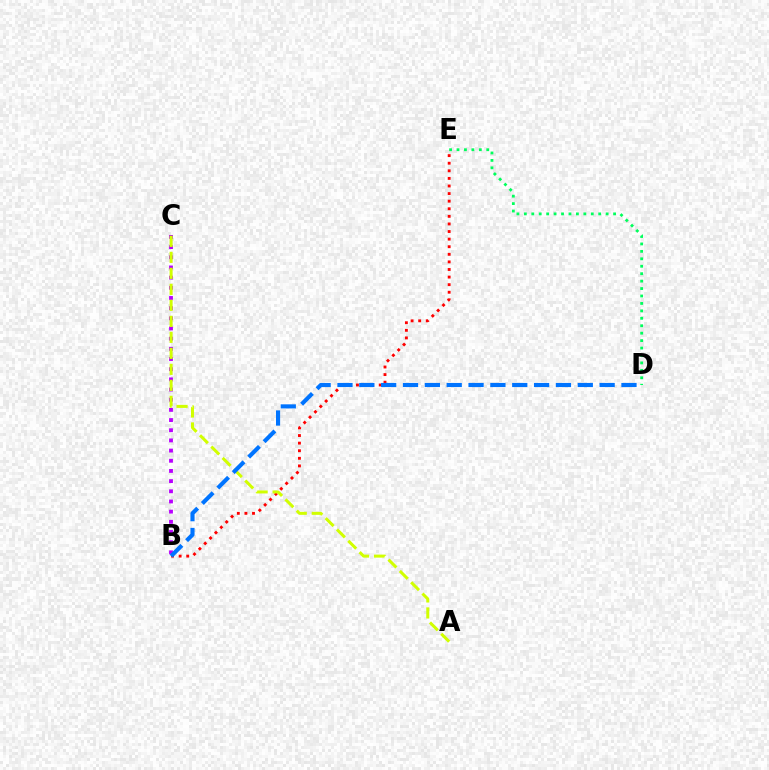{('B', 'E'): [{'color': '#ff0000', 'line_style': 'dotted', 'thickness': 2.06}], ('B', 'C'): [{'color': '#b900ff', 'line_style': 'dotted', 'thickness': 2.76}], ('A', 'C'): [{'color': '#d1ff00', 'line_style': 'dashed', 'thickness': 2.17}], ('B', 'D'): [{'color': '#0074ff', 'line_style': 'dashed', 'thickness': 2.97}], ('D', 'E'): [{'color': '#00ff5c', 'line_style': 'dotted', 'thickness': 2.02}]}